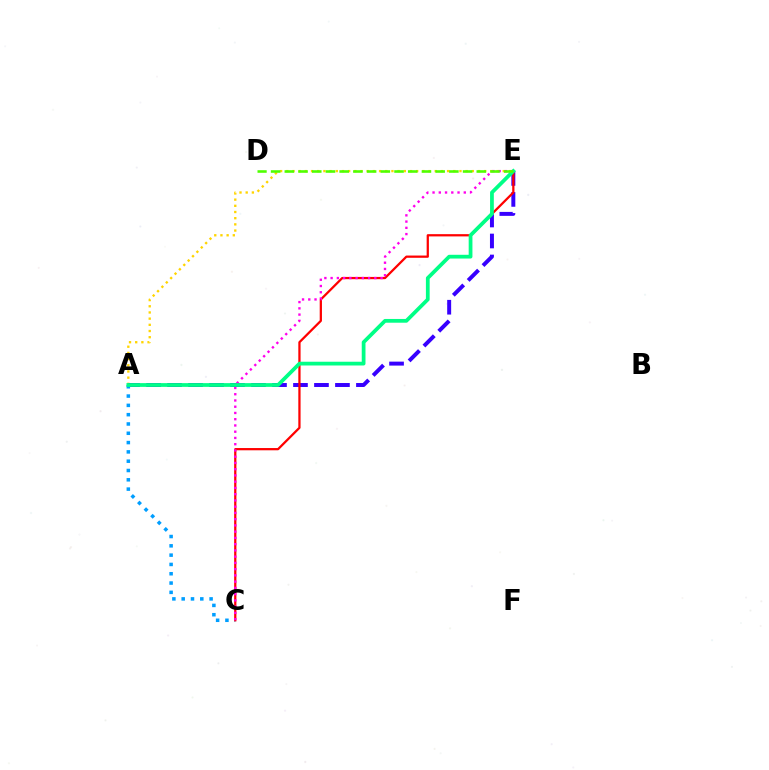{('A', 'E'): [{'color': '#ffd500', 'line_style': 'dotted', 'thickness': 1.68}, {'color': '#3700ff', 'line_style': 'dashed', 'thickness': 2.85}, {'color': '#00ff86', 'line_style': 'solid', 'thickness': 2.7}], ('A', 'C'): [{'color': '#009eff', 'line_style': 'dotted', 'thickness': 2.53}], ('C', 'E'): [{'color': '#ff0000', 'line_style': 'solid', 'thickness': 1.62}, {'color': '#ff00ed', 'line_style': 'dotted', 'thickness': 1.7}], ('D', 'E'): [{'color': '#4fff00', 'line_style': 'dashed', 'thickness': 1.86}]}